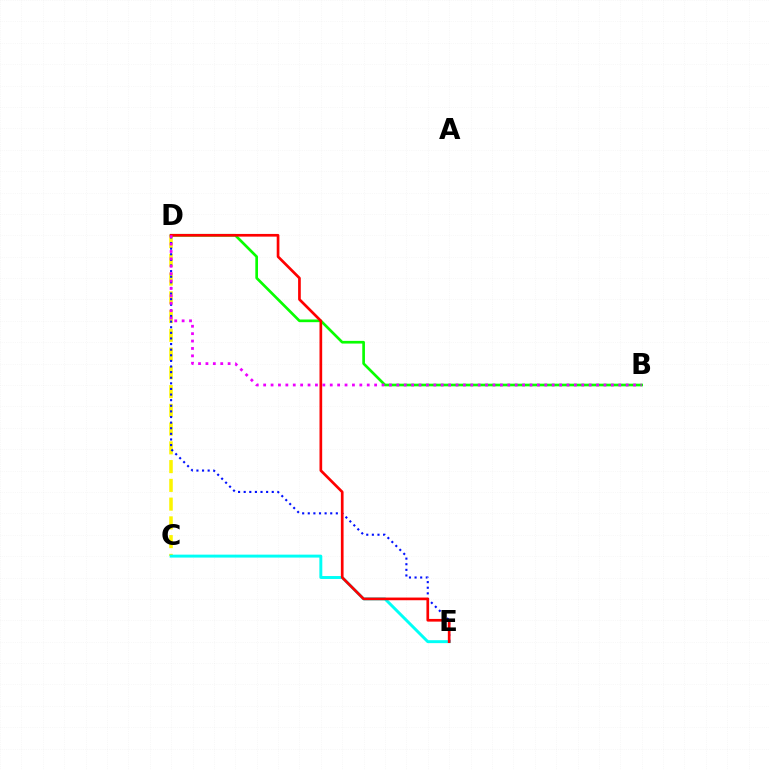{('C', 'D'): [{'color': '#fcf500', 'line_style': 'dashed', 'thickness': 2.55}], ('B', 'D'): [{'color': '#08ff00', 'line_style': 'solid', 'thickness': 1.93}, {'color': '#ee00ff', 'line_style': 'dotted', 'thickness': 2.01}], ('C', 'E'): [{'color': '#00fff6', 'line_style': 'solid', 'thickness': 2.11}], ('D', 'E'): [{'color': '#0010ff', 'line_style': 'dotted', 'thickness': 1.52}, {'color': '#ff0000', 'line_style': 'solid', 'thickness': 1.93}]}